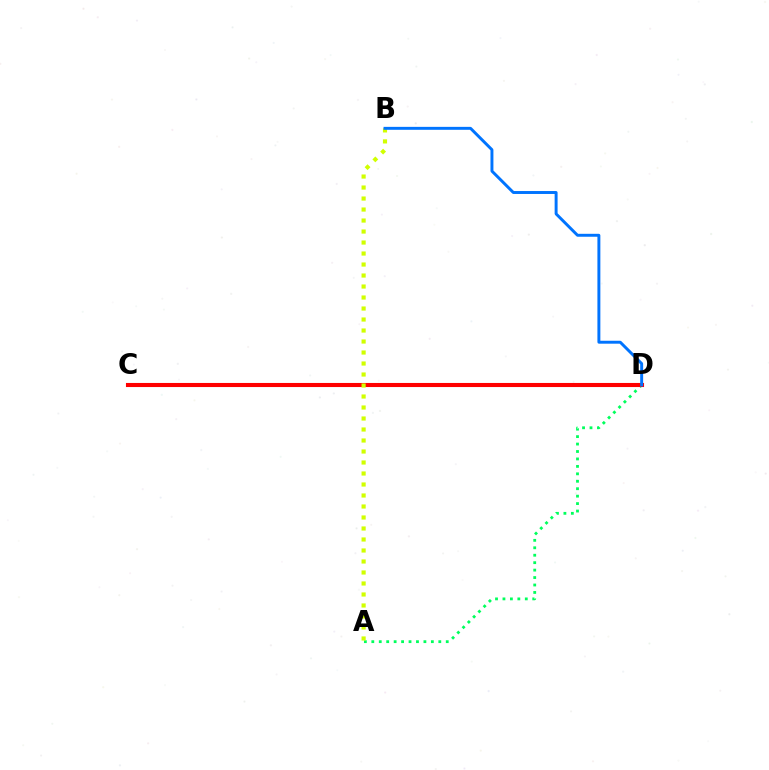{('C', 'D'): [{'color': '#b900ff', 'line_style': 'dashed', 'thickness': 2.71}, {'color': '#ff0000', 'line_style': 'solid', 'thickness': 2.94}], ('A', 'D'): [{'color': '#00ff5c', 'line_style': 'dotted', 'thickness': 2.02}], ('A', 'B'): [{'color': '#d1ff00', 'line_style': 'dotted', 'thickness': 2.99}], ('B', 'D'): [{'color': '#0074ff', 'line_style': 'solid', 'thickness': 2.12}]}